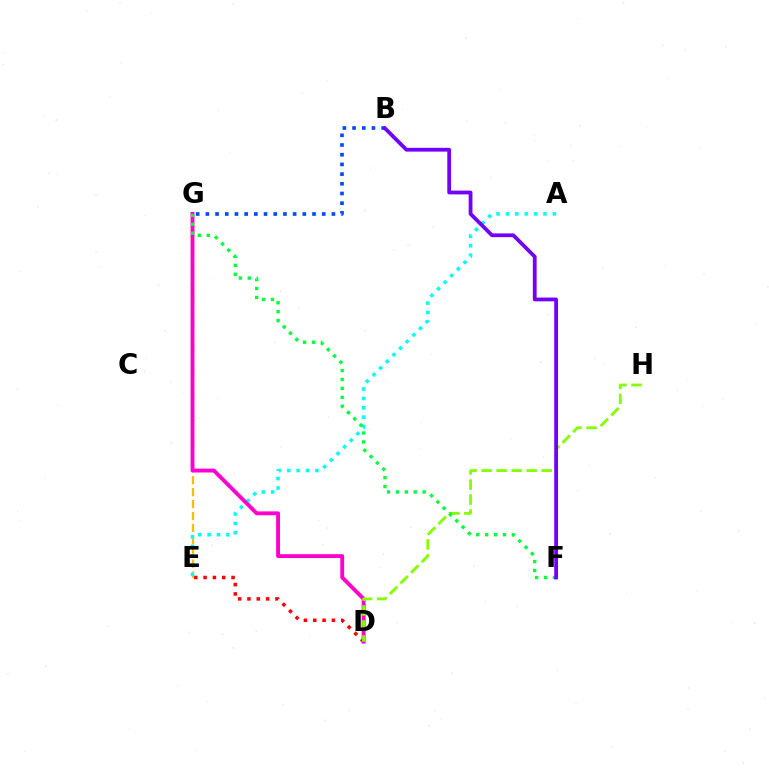{('D', 'E'): [{'color': '#ff0000', 'line_style': 'dotted', 'thickness': 2.53}], ('E', 'G'): [{'color': '#ffbd00', 'line_style': 'dashed', 'thickness': 1.62}], ('B', 'G'): [{'color': '#004bff', 'line_style': 'dotted', 'thickness': 2.63}], ('A', 'E'): [{'color': '#00fff6', 'line_style': 'dotted', 'thickness': 2.55}], ('D', 'G'): [{'color': '#ff00cf', 'line_style': 'solid', 'thickness': 2.79}], ('D', 'H'): [{'color': '#84ff00', 'line_style': 'dashed', 'thickness': 2.04}], ('F', 'G'): [{'color': '#00ff39', 'line_style': 'dotted', 'thickness': 2.42}], ('B', 'F'): [{'color': '#7200ff', 'line_style': 'solid', 'thickness': 2.72}]}